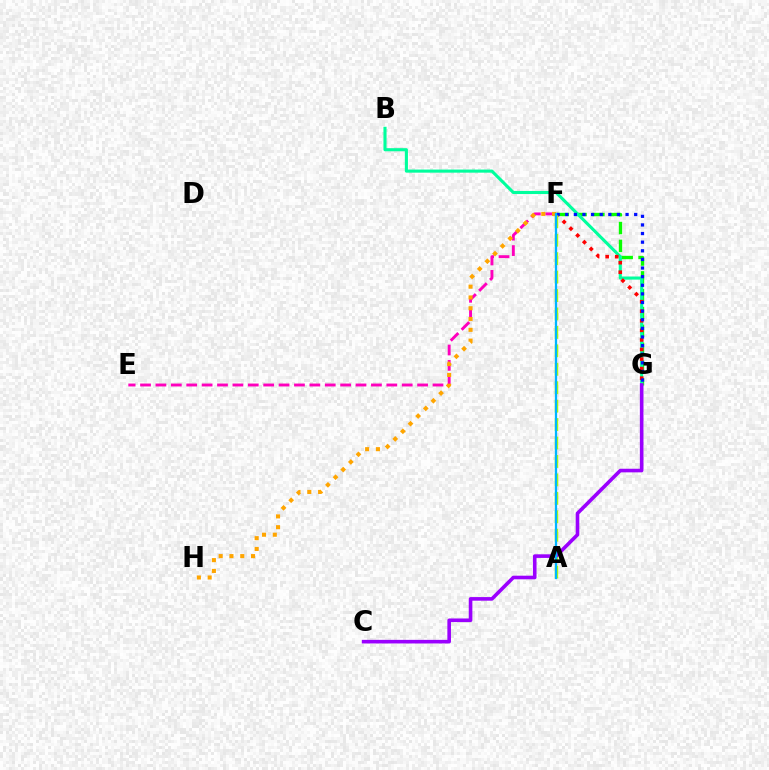{('F', 'G'): [{'color': '#08ff00', 'line_style': 'dashed', 'thickness': 2.42}, {'color': '#ff0000', 'line_style': 'dotted', 'thickness': 2.6}, {'color': '#0010ff', 'line_style': 'dotted', 'thickness': 2.34}], ('B', 'G'): [{'color': '#00ff9d', 'line_style': 'solid', 'thickness': 2.23}], ('E', 'F'): [{'color': '#ff00bd', 'line_style': 'dashed', 'thickness': 2.09}], ('F', 'H'): [{'color': '#ffa500', 'line_style': 'dotted', 'thickness': 2.93}], ('A', 'F'): [{'color': '#b3ff00', 'line_style': 'dashed', 'thickness': 2.5}, {'color': '#00b5ff', 'line_style': 'solid', 'thickness': 1.64}], ('C', 'G'): [{'color': '#9b00ff', 'line_style': 'solid', 'thickness': 2.6}]}